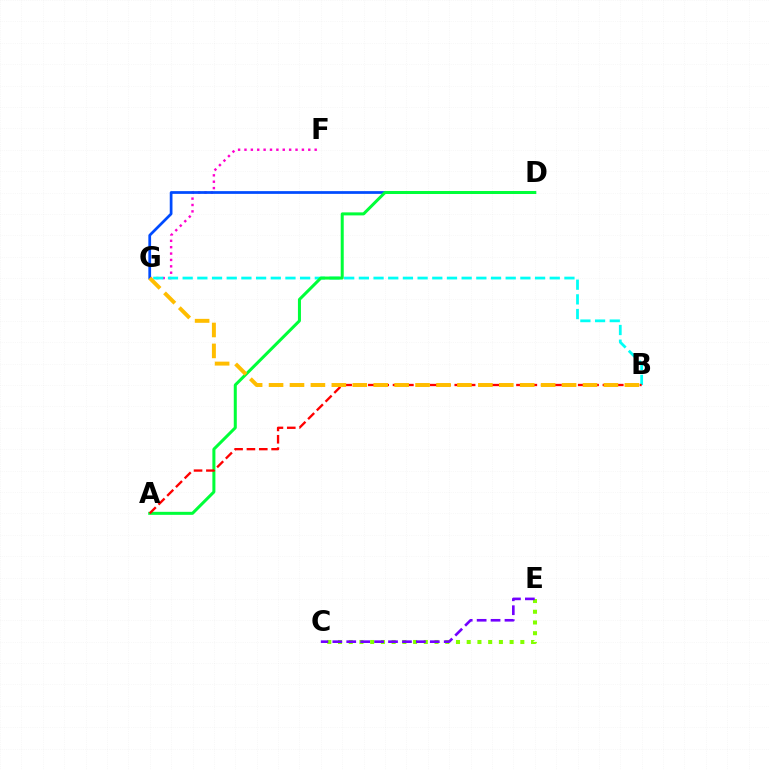{('F', 'G'): [{'color': '#ff00cf', 'line_style': 'dotted', 'thickness': 1.73}], ('B', 'G'): [{'color': '#00fff6', 'line_style': 'dashed', 'thickness': 1.99}, {'color': '#ffbd00', 'line_style': 'dashed', 'thickness': 2.84}], ('C', 'E'): [{'color': '#84ff00', 'line_style': 'dotted', 'thickness': 2.91}, {'color': '#7200ff', 'line_style': 'dashed', 'thickness': 1.89}], ('D', 'G'): [{'color': '#004bff', 'line_style': 'solid', 'thickness': 1.97}], ('A', 'D'): [{'color': '#00ff39', 'line_style': 'solid', 'thickness': 2.17}], ('A', 'B'): [{'color': '#ff0000', 'line_style': 'dashed', 'thickness': 1.68}]}